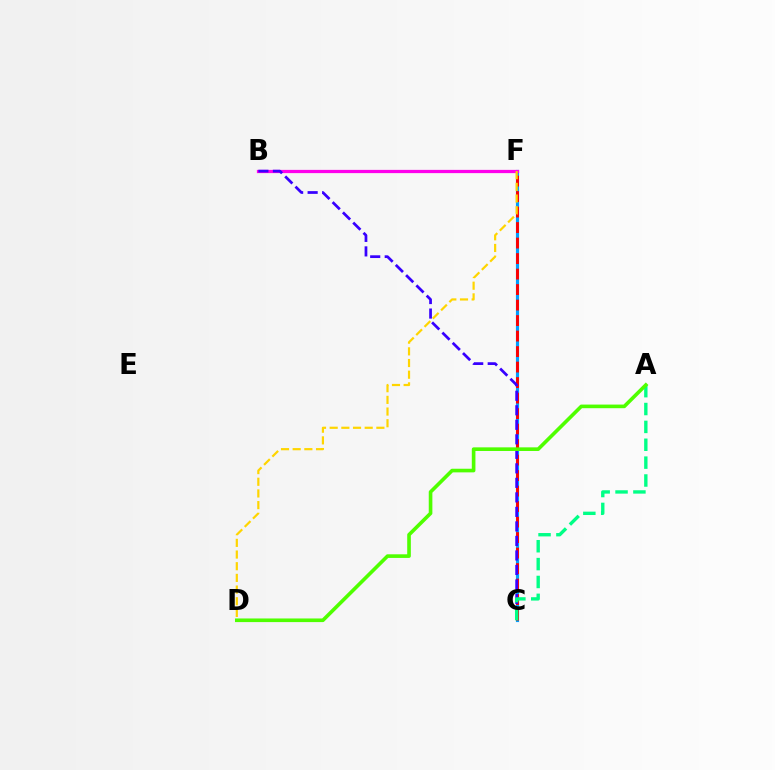{('C', 'F'): [{'color': '#009eff', 'line_style': 'solid', 'thickness': 2.26}, {'color': '#ff0000', 'line_style': 'dashed', 'thickness': 2.11}], ('B', 'F'): [{'color': '#ff00ed', 'line_style': 'solid', 'thickness': 2.34}], ('D', 'F'): [{'color': '#ffd500', 'line_style': 'dashed', 'thickness': 1.59}], ('B', 'C'): [{'color': '#3700ff', 'line_style': 'dashed', 'thickness': 1.97}], ('A', 'C'): [{'color': '#00ff86', 'line_style': 'dashed', 'thickness': 2.43}], ('A', 'D'): [{'color': '#4fff00', 'line_style': 'solid', 'thickness': 2.61}]}